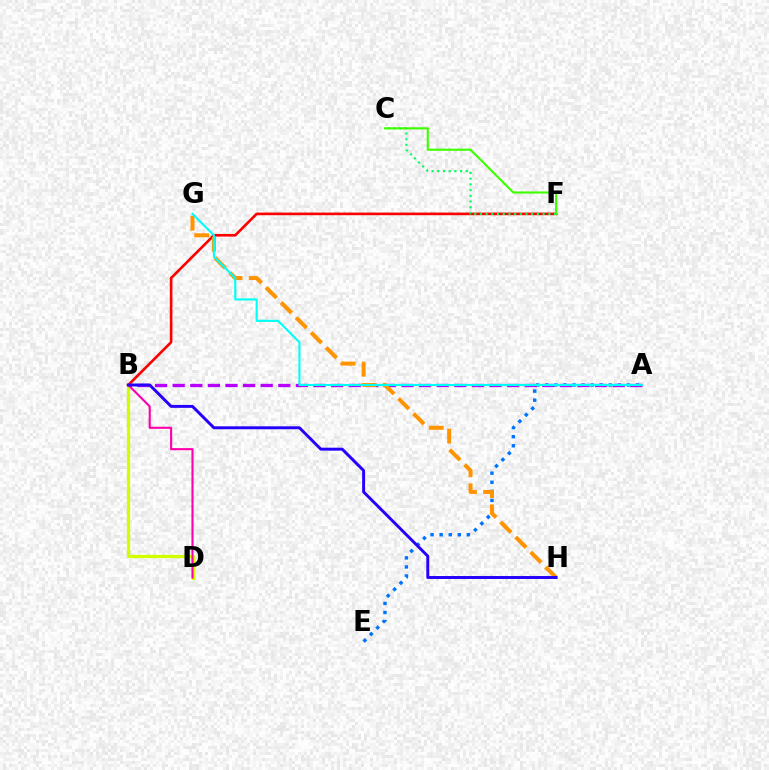{('A', 'E'): [{'color': '#0074ff', 'line_style': 'dotted', 'thickness': 2.47}], ('B', 'F'): [{'color': '#ff0000', 'line_style': 'solid', 'thickness': 1.9}], ('C', 'F'): [{'color': '#00ff5c', 'line_style': 'dotted', 'thickness': 1.55}, {'color': '#3dff00', 'line_style': 'solid', 'thickness': 1.52}], ('B', 'D'): [{'color': '#d1ff00', 'line_style': 'solid', 'thickness': 2.36}, {'color': '#ff00ac', 'line_style': 'solid', 'thickness': 1.52}], ('A', 'B'): [{'color': '#b900ff', 'line_style': 'dashed', 'thickness': 2.39}], ('G', 'H'): [{'color': '#ff9400', 'line_style': 'dashed', 'thickness': 2.88}], ('A', 'G'): [{'color': '#00fff6', 'line_style': 'solid', 'thickness': 1.52}], ('B', 'H'): [{'color': '#2500ff', 'line_style': 'solid', 'thickness': 2.11}]}